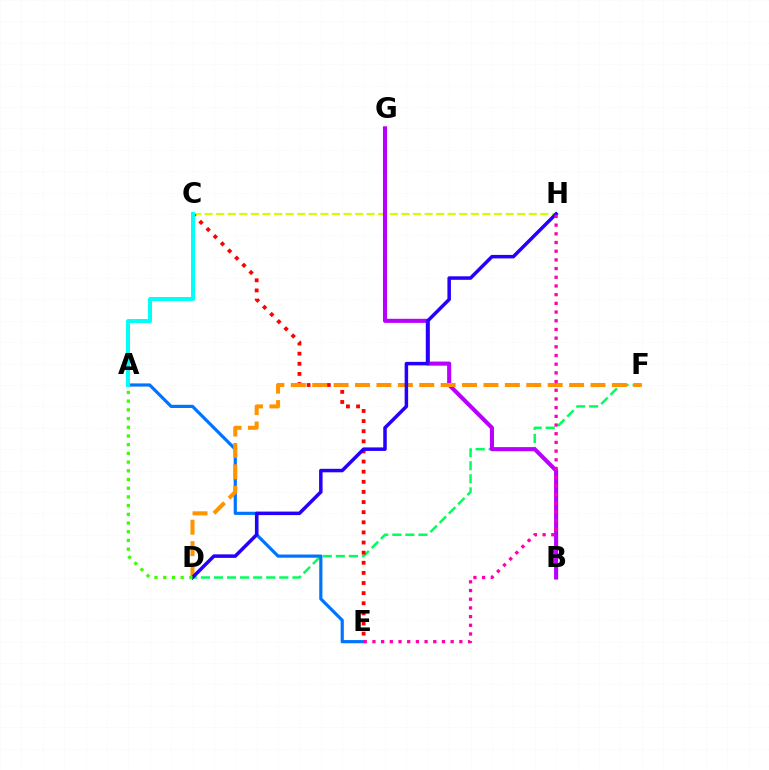{('D', 'F'): [{'color': '#00ff5c', 'line_style': 'dashed', 'thickness': 1.78}, {'color': '#ff9400', 'line_style': 'dashed', 'thickness': 2.91}], ('C', 'H'): [{'color': '#d1ff00', 'line_style': 'dashed', 'thickness': 1.57}], ('B', 'G'): [{'color': '#b900ff', 'line_style': 'solid', 'thickness': 2.94}], ('C', 'E'): [{'color': '#ff0000', 'line_style': 'dotted', 'thickness': 2.75}], ('A', 'E'): [{'color': '#0074ff', 'line_style': 'solid', 'thickness': 2.3}], ('A', 'C'): [{'color': '#00fff6', 'line_style': 'solid', 'thickness': 2.85}], ('D', 'H'): [{'color': '#2500ff', 'line_style': 'solid', 'thickness': 2.52}], ('A', 'D'): [{'color': '#3dff00', 'line_style': 'dotted', 'thickness': 2.37}], ('E', 'H'): [{'color': '#ff00ac', 'line_style': 'dotted', 'thickness': 2.36}]}